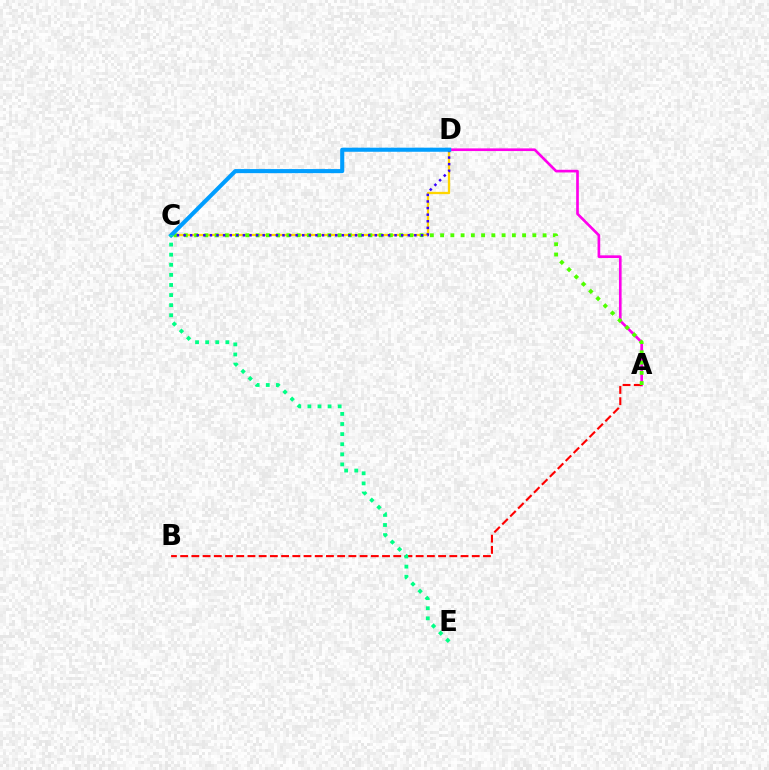{('A', 'D'): [{'color': '#ff00ed', 'line_style': 'solid', 'thickness': 1.92}], ('C', 'D'): [{'color': '#ffd500', 'line_style': 'solid', 'thickness': 1.66}, {'color': '#3700ff', 'line_style': 'dotted', 'thickness': 1.79}, {'color': '#009eff', 'line_style': 'solid', 'thickness': 2.95}], ('A', 'B'): [{'color': '#ff0000', 'line_style': 'dashed', 'thickness': 1.52}], ('A', 'C'): [{'color': '#4fff00', 'line_style': 'dotted', 'thickness': 2.78}], ('C', 'E'): [{'color': '#00ff86', 'line_style': 'dotted', 'thickness': 2.74}]}